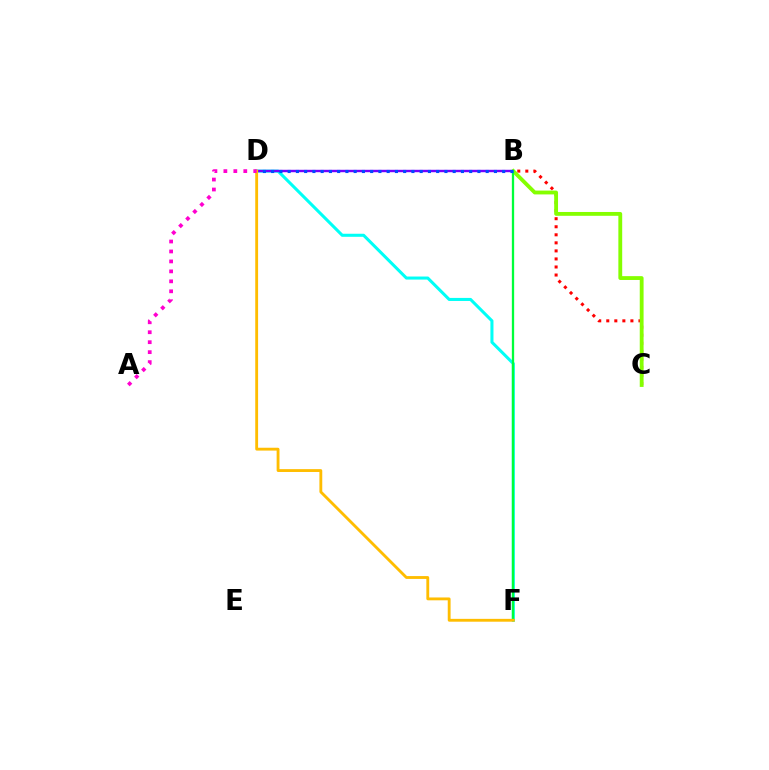{('B', 'C'): [{'color': '#ff0000', 'line_style': 'dotted', 'thickness': 2.19}, {'color': '#84ff00', 'line_style': 'solid', 'thickness': 2.76}], ('D', 'F'): [{'color': '#00fff6', 'line_style': 'solid', 'thickness': 2.2}, {'color': '#ffbd00', 'line_style': 'solid', 'thickness': 2.05}], ('B', 'D'): [{'color': '#7200ff', 'line_style': 'solid', 'thickness': 1.74}, {'color': '#004bff', 'line_style': 'dotted', 'thickness': 2.24}], ('B', 'F'): [{'color': '#00ff39', 'line_style': 'solid', 'thickness': 1.65}], ('A', 'D'): [{'color': '#ff00cf', 'line_style': 'dotted', 'thickness': 2.71}]}